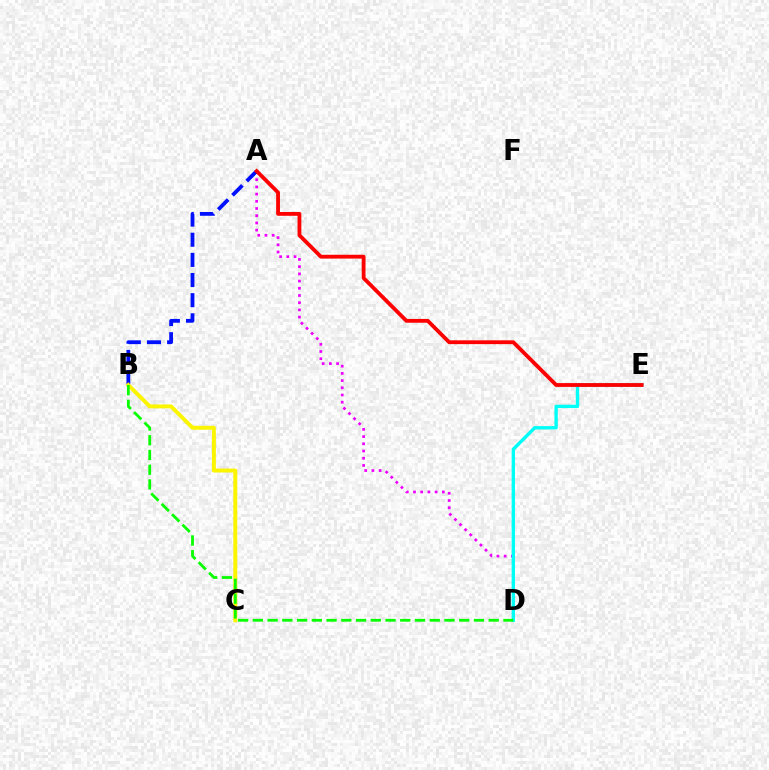{('A', 'D'): [{'color': '#ee00ff', 'line_style': 'dotted', 'thickness': 1.96}], ('A', 'B'): [{'color': '#0010ff', 'line_style': 'dashed', 'thickness': 2.74}], ('D', 'E'): [{'color': '#00fff6', 'line_style': 'solid', 'thickness': 2.42}], ('A', 'E'): [{'color': '#ff0000', 'line_style': 'solid', 'thickness': 2.75}], ('B', 'C'): [{'color': '#fcf500', 'line_style': 'solid', 'thickness': 2.83}], ('B', 'D'): [{'color': '#08ff00', 'line_style': 'dashed', 'thickness': 2.0}]}